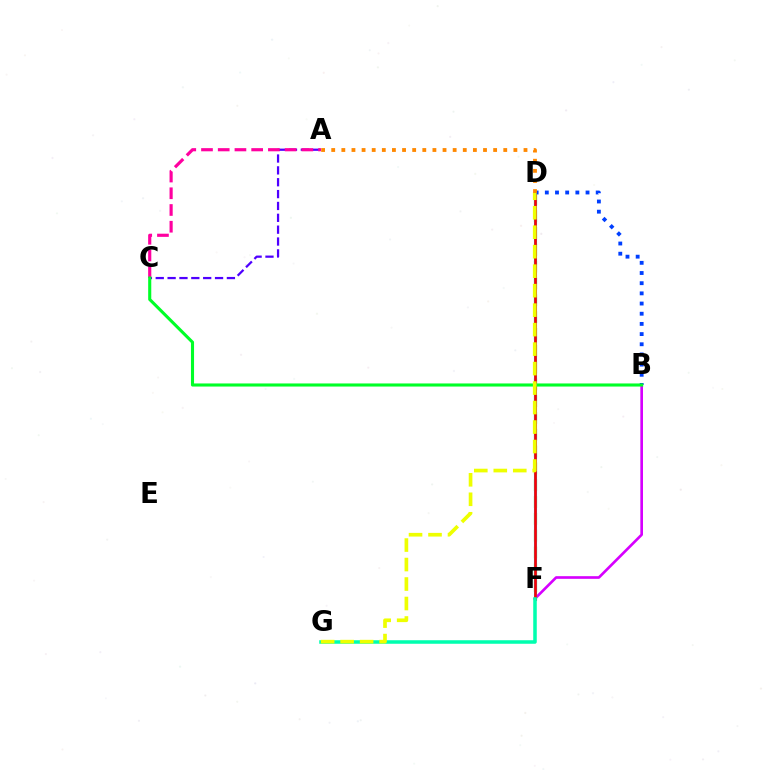{('B', 'F'): [{'color': '#d600ff', 'line_style': 'solid', 'thickness': 1.91}], ('D', 'F'): [{'color': '#66ff00', 'line_style': 'dashed', 'thickness': 2.28}, {'color': '#00c7ff', 'line_style': 'solid', 'thickness': 2.22}, {'color': '#ff0000', 'line_style': 'solid', 'thickness': 1.88}], ('A', 'C'): [{'color': '#4f00ff', 'line_style': 'dashed', 'thickness': 1.61}, {'color': '#ff00a0', 'line_style': 'dashed', 'thickness': 2.27}], ('B', 'D'): [{'color': '#003fff', 'line_style': 'dotted', 'thickness': 2.77}], ('F', 'G'): [{'color': '#00ffaf', 'line_style': 'solid', 'thickness': 2.54}], ('B', 'C'): [{'color': '#00ff27', 'line_style': 'solid', 'thickness': 2.23}], ('D', 'G'): [{'color': '#eeff00', 'line_style': 'dashed', 'thickness': 2.65}], ('A', 'D'): [{'color': '#ff8800', 'line_style': 'dotted', 'thickness': 2.75}]}